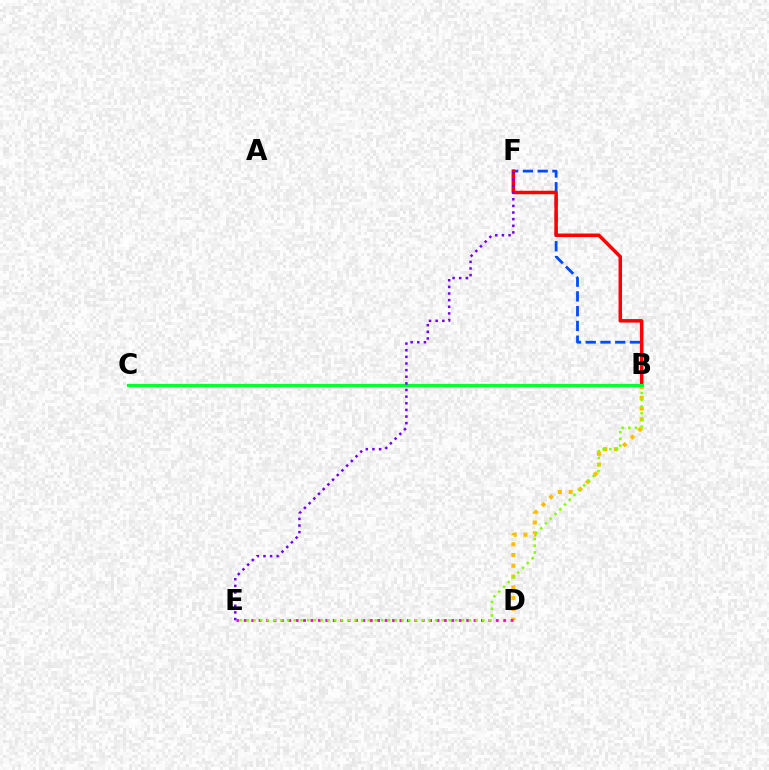{('B', 'F'): [{'color': '#004bff', 'line_style': 'dashed', 'thickness': 2.01}, {'color': '#ff0000', 'line_style': 'solid', 'thickness': 2.52}], ('B', 'D'): [{'color': '#ffbd00', 'line_style': 'dotted', 'thickness': 2.93}], ('D', 'E'): [{'color': '#ff00cf', 'line_style': 'dotted', 'thickness': 2.01}], ('B', 'E'): [{'color': '#84ff00', 'line_style': 'dotted', 'thickness': 1.83}], ('B', 'C'): [{'color': '#00fff6', 'line_style': 'dotted', 'thickness': 1.89}, {'color': '#00ff39', 'line_style': 'solid', 'thickness': 2.3}], ('E', 'F'): [{'color': '#7200ff', 'line_style': 'dotted', 'thickness': 1.8}]}